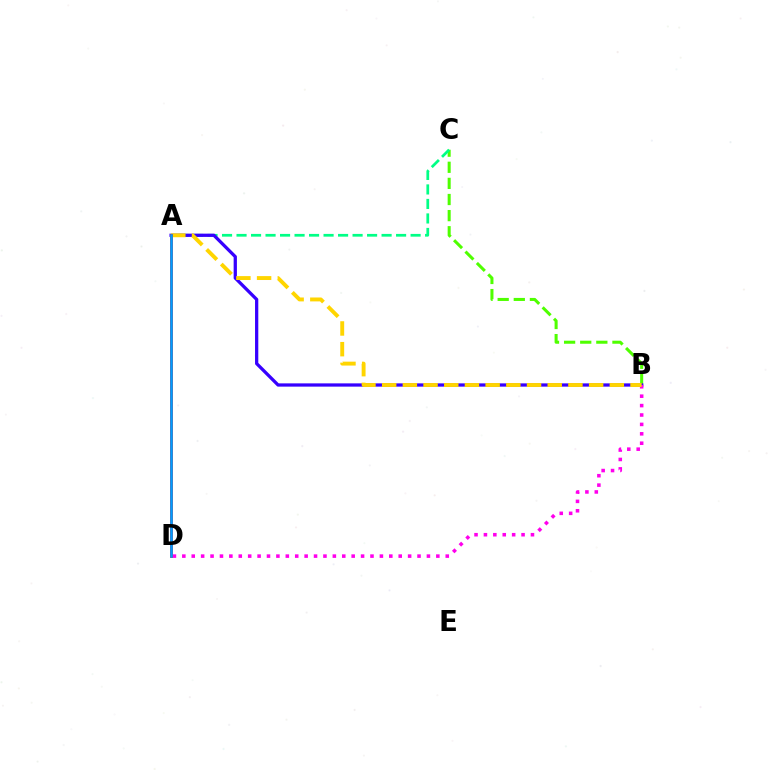{('B', 'C'): [{'color': '#4fff00', 'line_style': 'dashed', 'thickness': 2.19}], ('A', 'C'): [{'color': '#00ff86', 'line_style': 'dashed', 'thickness': 1.97}], ('A', 'B'): [{'color': '#3700ff', 'line_style': 'solid', 'thickness': 2.35}, {'color': '#ffd500', 'line_style': 'dashed', 'thickness': 2.81}], ('B', 'D'): [{'color': '#ff00ed', 'line_style': 'dotted', 'thickness': 2.56}], ('A', 'D'): [{'color': '#ff0000', 'line_style': 'solid', 'thickness': 1.95}, {'color': '#009eff', 'line_style': 'solid', 'thickness': 1.85}]}